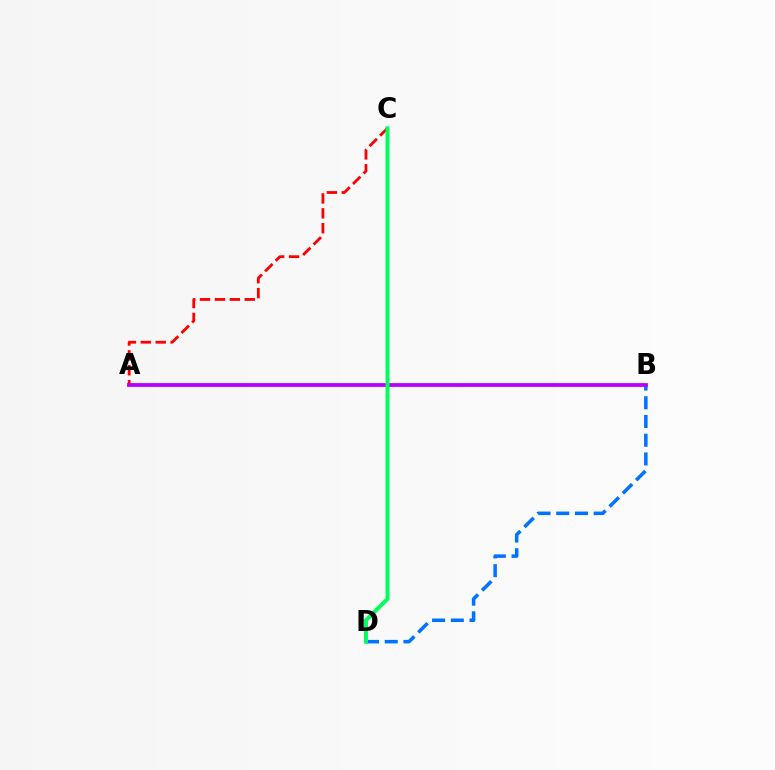{('B', 'D'): [{'color': '#0074ff', 'line_style': 'dashed', 'thickness': 2.54}], ('A', 'B'): [{'color': '#d1ff00', 'line_style': 'dotted', 'thickness': 1.52}, {'color': '#b900ff', 'line_style': 'solid', 'thickness': 2.73}], ('A', 'C'): [{'color': '#ff0000', 'line_style': 'dashed', 'thickness': 2.02}], ('C', 'D'): [{'color': '#00ff5c', 'line_style': 'solid', 'thickness': 2.84}]}